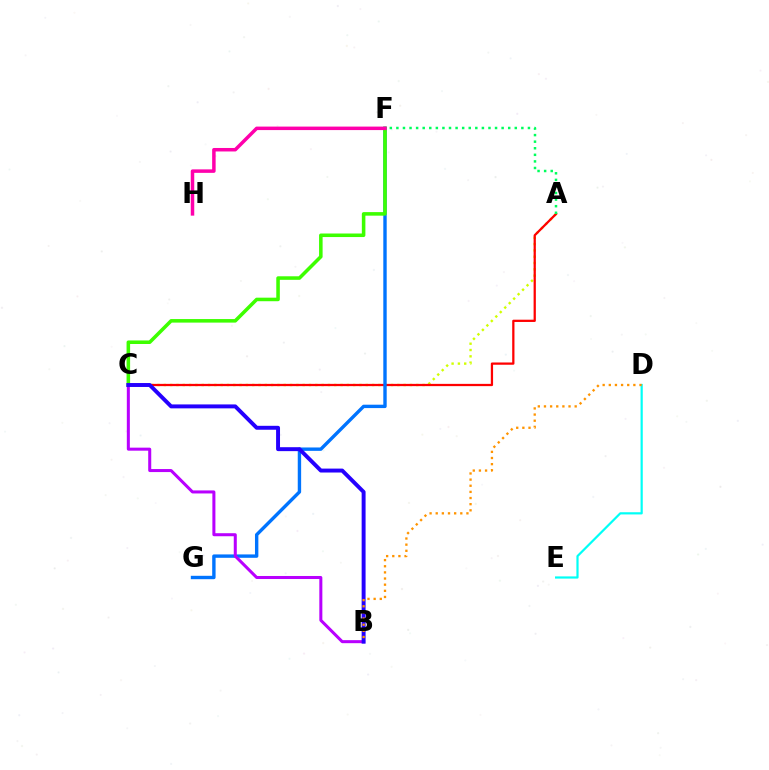{('A', 'C'): [{'color': '#d1ff00', 'line_style': 'dotted', 'thickness': 1.71}, {'color': '#ff0000', 'line_style': 'solid', 'thickness': 1.63}], ('F', 'G'): [{'color': '#0074ff', 'line_style': 'solid', 'thickness': 2.44}], ('B', 'C'): [{'color': '#b900ff', 'line_style': 'solid', 'thickness': 2.18}, {'color': '#2500ff', 'line_style': 'solid', 'thickness': 2.83}], ('A', 'F'): [{'color': '#00ff5c', 'line_style': 'dotted', 'thickness': 1.79}], ('C', 'F'): [{'color': '#3dff00', 'line_style': 'solid', 'thickness': 2.55}], ('F', 'H'): [{'color': '#ff00ac', 'line_style': 'solid', 'thickness': 2.51}], ('D', 'E'): [{'color': '#00fff6', 'line_style': 'solid', 'thickness': 1.59}], ('B', 'D'): [{'color': '#ff9400', 'line_style': 'dotted', 'thickness': 1.67}]}